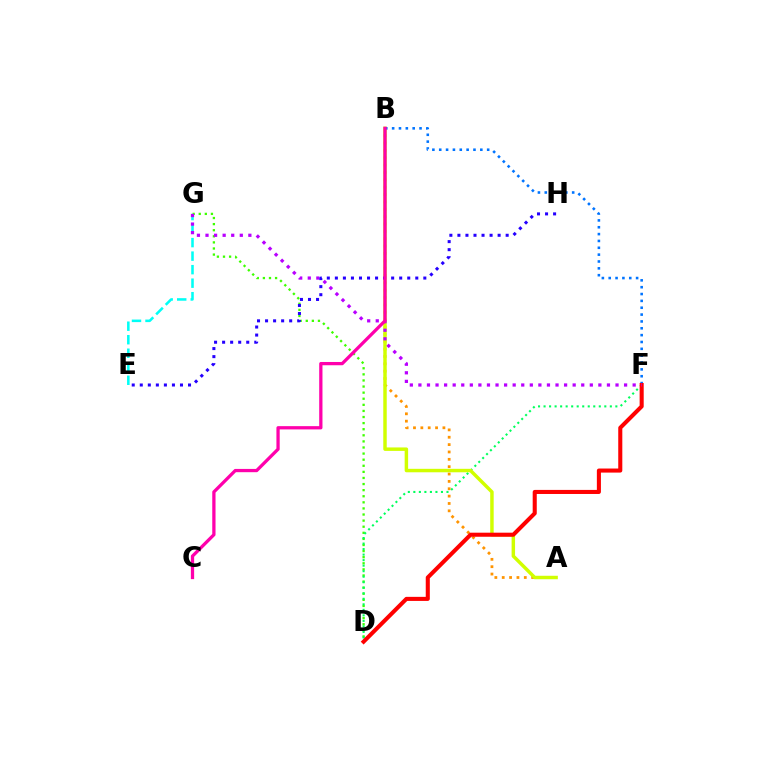{('D', 'G'): [{'color': '#3dff00', 'line_style': 'dotted', 'thickness': 1.66}], ('D', 'F'): [{'color': '#00ff5c', 'line_style': 'dotted', 'thickness': 1.5}, {'color': '#ff0000', 'line_style': 'solid', 'thickness': 2.93}], ('A', 'B'): [{'color': '#ff9400', 'line_style': 'dotted', 'thickness': 2.0}, {'color': '#d1ff00', 'line_style': 'solid', 'thickness': 2.49}], ('B', 'F'): [{'color': '#0074ff', 'line_style': 'dotted', 'thickness': 1.86}], ('E', 'G'): [{'color': '#00fff6', 'line_style': 'dashed', 'thickness': 1.84}], ('F', 'G'): [{'color': '#b900ff', 'line_style': 'dotted', 'thickness': 2.33}], ('E', 'H'): [{'color': '#2500ff', 'line_style': 'dotted', 'thickness': 2.18}], ('B', 'C'): [{'color': '#ff00ac', 'line_style': 'solid', 'thickness': 2.35}]}